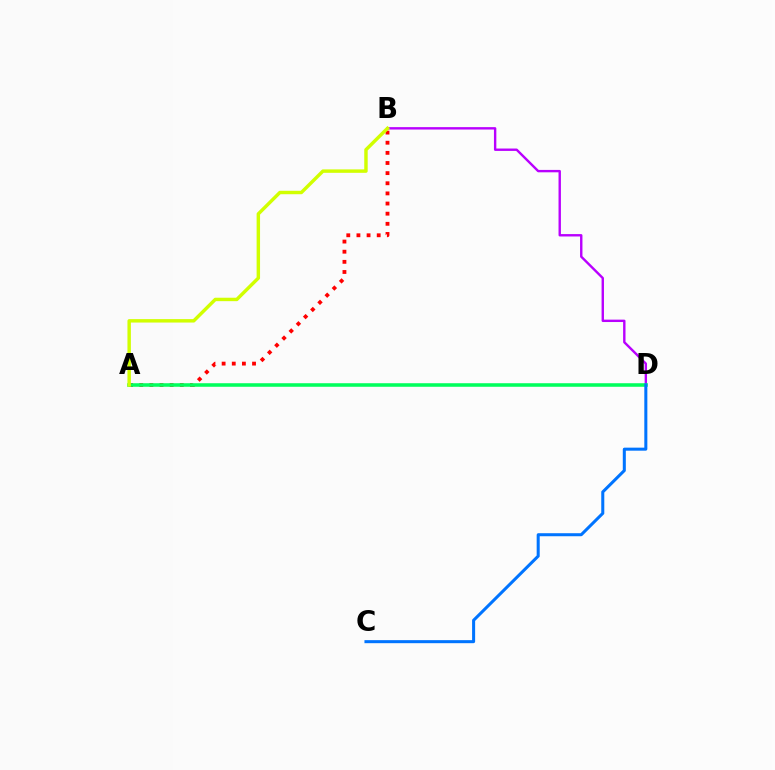{('A', 'B'): [{'color': '#ff0000', 'line_style': 'dotted', 'thickness': 2.75}, {'color': '#d1ff00', 'line_style': 'solid', 'thickness': 2.47}], ('B', 'D'): [{'color': '#b900ff', 'line_style': 'solid', 'thickness': 1.72}], ('A', 'D'): [{'color': '#00ff5c', 'line_style': 'solid', 'thickness': 2.55}], ('C', 'D'): [{'color': '#0074ff', 'line_style': 'solid', 'thickness': 2.18}]}